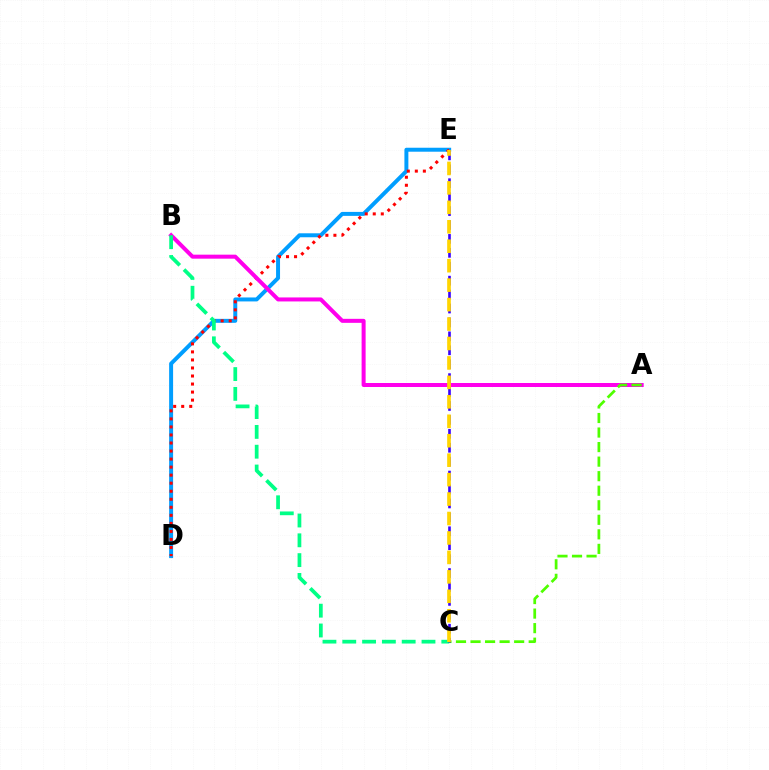{('D', 'E'): [{'color': '#009eff', 'line_style': 'solid', 'thickness': 2.86}, {'color': '#ff0000', 'line_style': 'dotted', 'thickness': 2.18}], ('A', 'B'): [{'color': '#ff00ed', 'line_style': 'solid', 'thickness': 2.88}], ('B', 'C'): [{'color': '#00ff86', 'line_style': 'dashed', 'thickness': 2.69}], ('A', 'C'): [{'color': '#4fff00', 'line_style': 'dashed', 'thickness': 1.98}], ('C', 'E'): [{'color': '#3700ff', 'line_style': 'dashed', 'thickness': 1.89}, {'color': '#ffd500', 'line_style': 'dashed', 'thickness': 2.64}]}